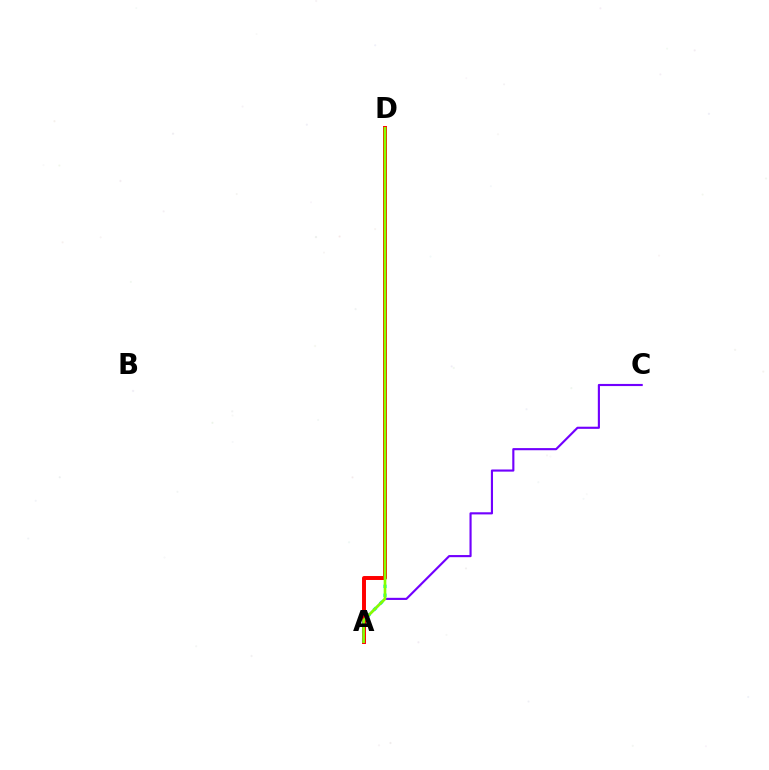{('A', 'D'): [{'color': '#00fff6', 'line_style': 'dotted', 'thickness': 2.43}, {'color': '#ff0000', 'line_style': 'solid', 'thickness': 2.84}, {'color': '#84ff00', 'line_style': 'solid', 'thickness': 1.91}], ('A', 'C'): [{'color': '#7200ff', 'line_style': 'solid', 'thickness': 1.54}]}